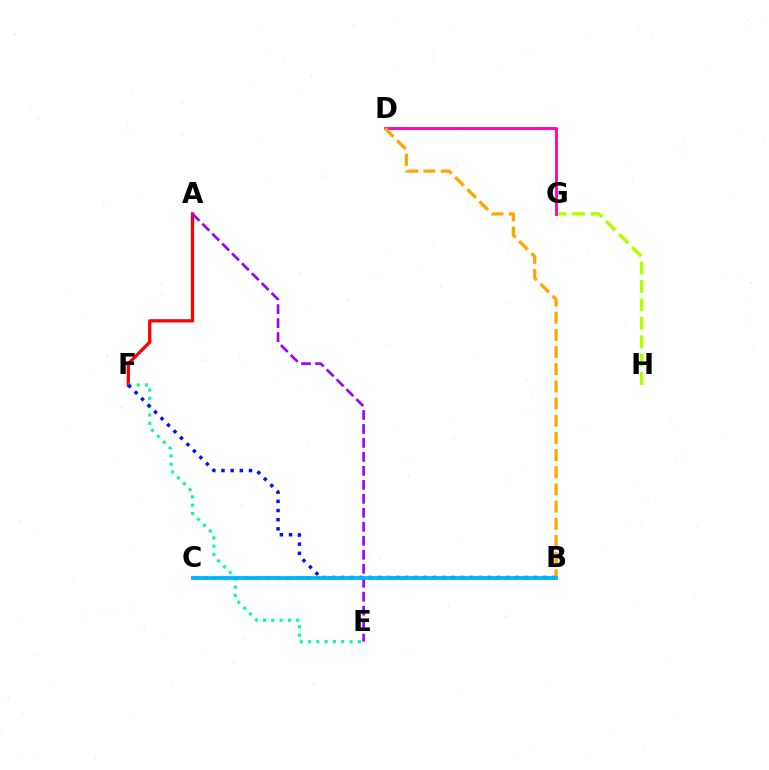{('A', 'F'): [{'color': '#ff0000', 'line_style': 'solid', 'thickness': 2.36}], ('G', 'H'): [{'color': '#b3ff00', 'line_style': 'dashed', 'thickness': 2.5}], ('D', 'G'): [{'color': '#ff00bd', 'line_style': 'solid', 'thickness': 2.05}], ('E', 'F'): [{'color': '#00ff9d', 'line_style': 'dotted', 'thickness': 2.26}], ('B', 'D'): [{'color': '#ffa500', 'line_style': 'dashed', 'thickness': 2.33}], ('B', 'C'): [{'color': '#08ff00', 'line_style': 'dotted', 'thickness': 2.82}, {'color': '#00b5ff', 'line_style': 'solid', 'thickness': 2.73}], ('A', 'E'): [{'color': '#9b00ff', 'line_style': 'dashed', 'thickness': 1.9}], ('B', 'F'): [{'color': '#0010ff', 'line_style': 'dotted', 'thickness': 2.49}]}